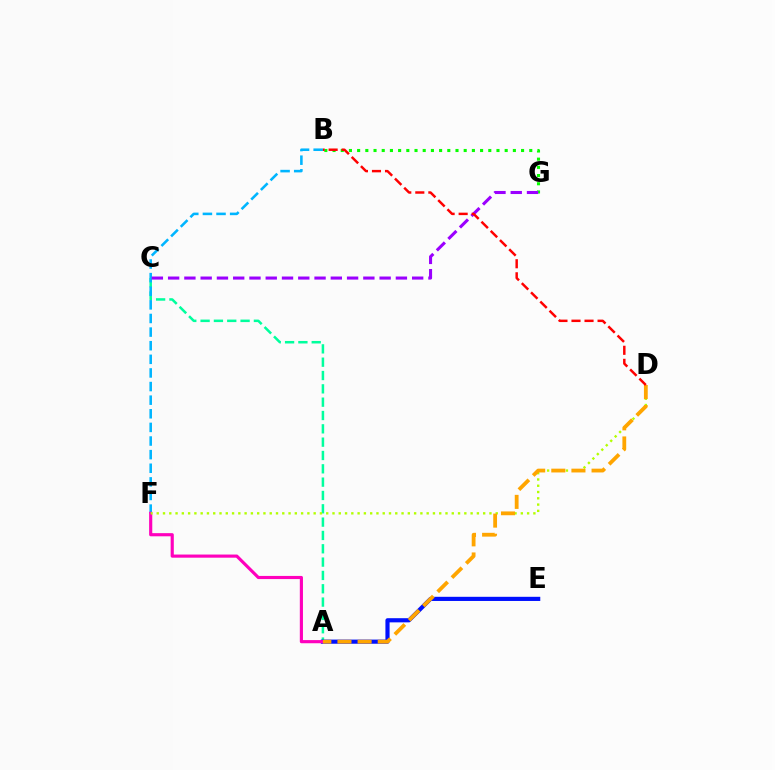{('A', 'C'): [{'color': '#00ff9d', 'line_style': 'dashed', 'thickness': 1.81}], ('B', 'F'): [{'color': '#00b5ff', 'line_style': 'dashed', 'thickness': 1.85}], ('A', 'E'): [{'color': '#0010ff', 'line_style': 'solid', 'thickness': 3.0}], ('A', 'F'): [{'color': '#ff00bd', 'line_style': 'solid', 'thickness': 2.27}], ('B', 'G'): [{'color': '#08ff00', 'line_style': 'dotted', 'thickness': 2.23}], ('C', 'G'): [{'color': '#9b00ff', 'line_style': 'dashed', 'thickness': 2.21}], ('D', 'F'): [{'color': '#b3ff00', 'line_style': 'dotted', 'thickness': 1.71}], ('A', 'D'): [{'color': '#ffa500', 'line_style': 'dashed', 'thickness': 2.73}], ('B', 'D'): [{'color': '#ff0000', 'line_style': 'dashed', 'thickness': 1.77}]}